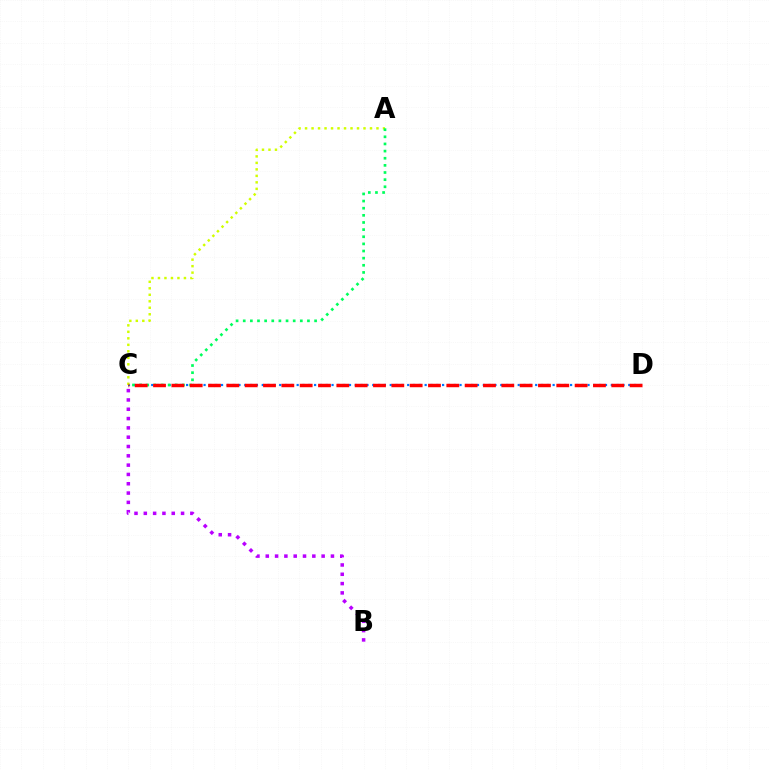{('B', 'C'): [{'color': '#b900ff', 'line_style': 'dotted', 'thickness': 2.53}], ('C', 'D'): [{'color': '#0074ff', 'line_style': 'dotted', 'thickness': 1.58}, {'color': '#ff0000', 'line_style': 'dashed', 'thickness': 2.49}], ('A', 'C'): [{'color': '#d1ff00', 'line_style': 'dotted', 'thickness': 1.76}, {'color': '#00ff5c', 'line_style': 'dotted', 'thickness': 1.94}]}